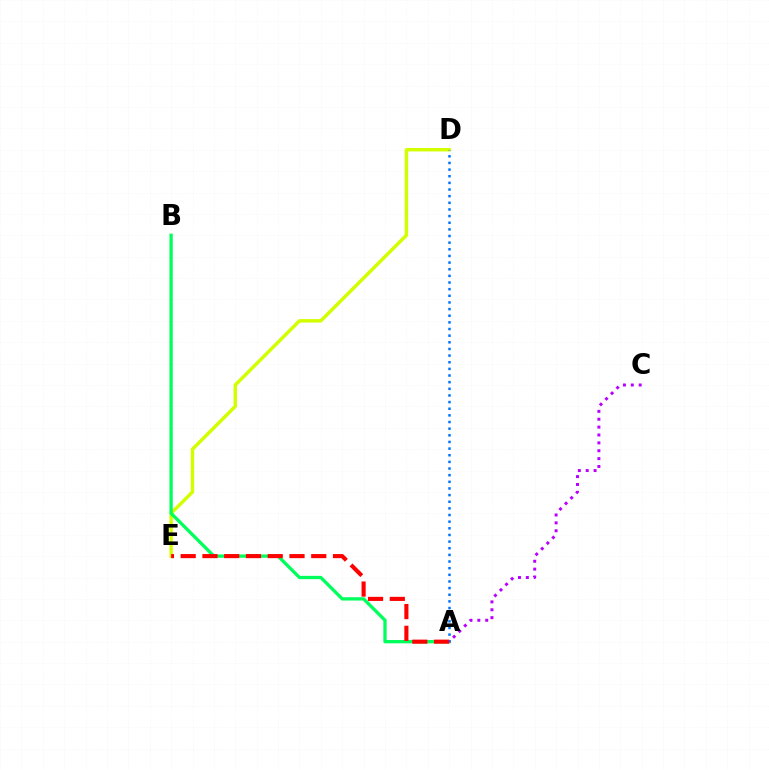{('D', 'E'): [{'color': '#d1ff00', 'line_style': 'solid', 'thickness': 2.48}], ('A', 'B'): [{'color': '#00ff5c', 'line_style': 'solid', 'thickness': 2.38}], ('A', 'D'): [{'color': '#0074ff', 'line_style': 'dotted', 'thickness': 1.8}], ('A', 'E'): [{'color': '#ff0000', 'line_style': 'dashed', 'thickness': 2.96}], ('A', 'C'): [{'color': '#b900ff', 'line_style': 'dotted', 'thickness': 2.14}]}